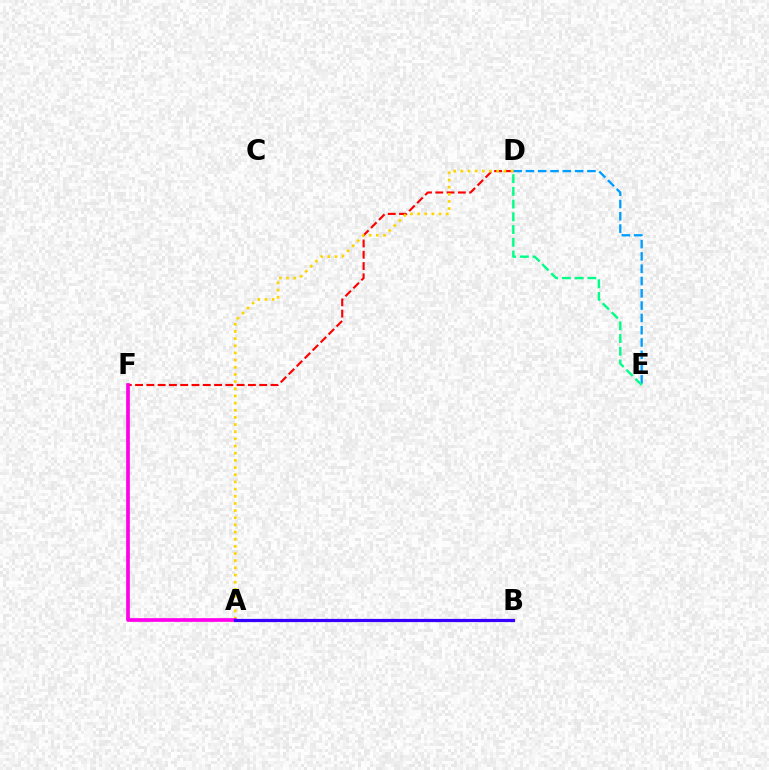{('D', 'F'): [{'color': '#ff0000', 'line_style': 'dashed', 'thickness': 1.53}], ('D', 'E'): [{'color': '#009eff', 'line_style': 'dashed', 'thickness': 1.67}, {'color': '#00ff86', 'line_style': 'dashed', 'thickness': 1.73}], ('A', 'D'): [{'color': '#ffd500', 'line_style': 'dotted', 'thickness': 1.95}], ('A', 'B'): [{'color': '#4fff00', 'line_style': 'solid', 'thickness': 2.14}, {'color': '#3700ff', 'line_style': 'solid', 'thickness': 2.31}], ('A', 'F'): [{'color': '#ff00ed', 'line_style': 'solid', 'thickness': 2.66}]}